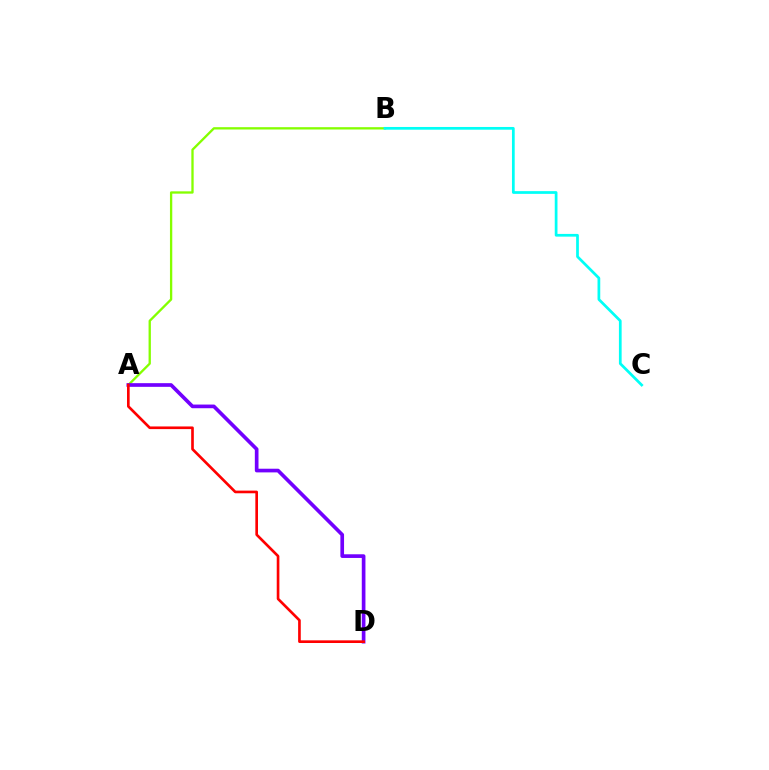{('A', 'B'): [{'color': '#84ff00', 'line_style': 'solid', 'thickness': 1.67}], ('A', 'D'): [{'color': '#7200ff', 'line_style': 'solid', 'thickness': 2.64}, {'color': '#ff0000', 'line_style': 'solid', 'thickness': 1.91}], ('B', 'C'): [{'color': '#00fff6', 'line_style': 'solid', 'thickness': 1.96}]}